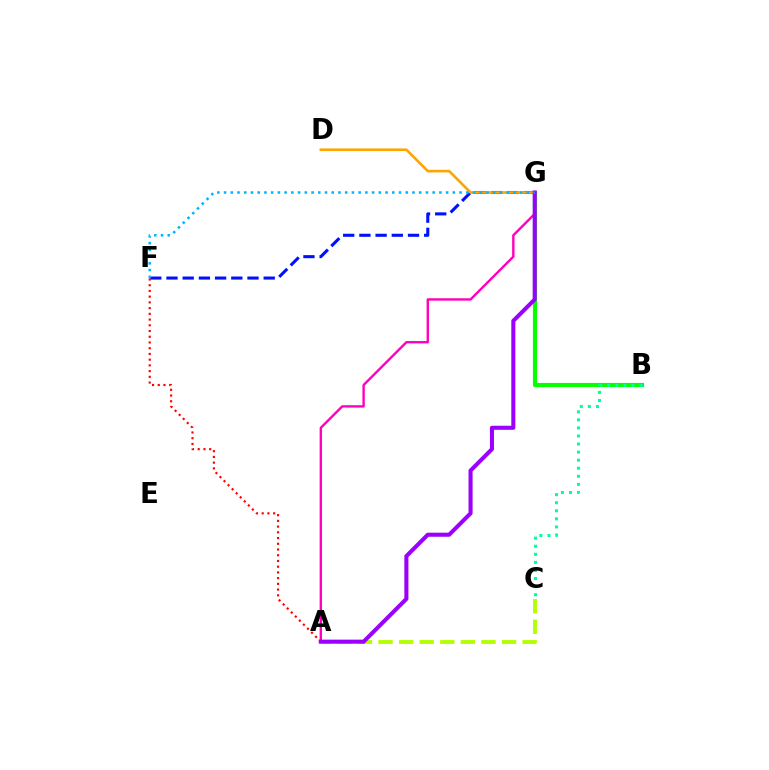{('F', 'G'): [{'color': '#0010ff', 'line_style': 'dashed', 'thickness': 2.2}, {'color': '#00b5ff', 'line_style': 'dotted', 'thickness': 1.83}], ('A', 'F'): [{'color': '#ff0000', 'line_style': 'dotted', 'thickness': 1.56}], ('A', 'G'): [{'color': '#ff00bd', 'line_style': 'solid', 'thickness': 1.71}, {'color': '#9b00ff', 'line_style': 'solid', 'thickness': 2.92}], ('D', 'G'): [{'color': '#ffa500', 'line_style': 'solid', 'thickness': 1.89}], ('B', 'G'): [{'color': '#08ff00', 'line_style': 'solid', 'thickness': 2.98}], ('A', 'C'): [{'color': '#b3ff00', 'line_style': 'dashed', 'thickness': 2.8}], ('B', 'C'): [{'color': '#00ff9d', 'line_style': 'dotted', 'thickness': 2.19}]}